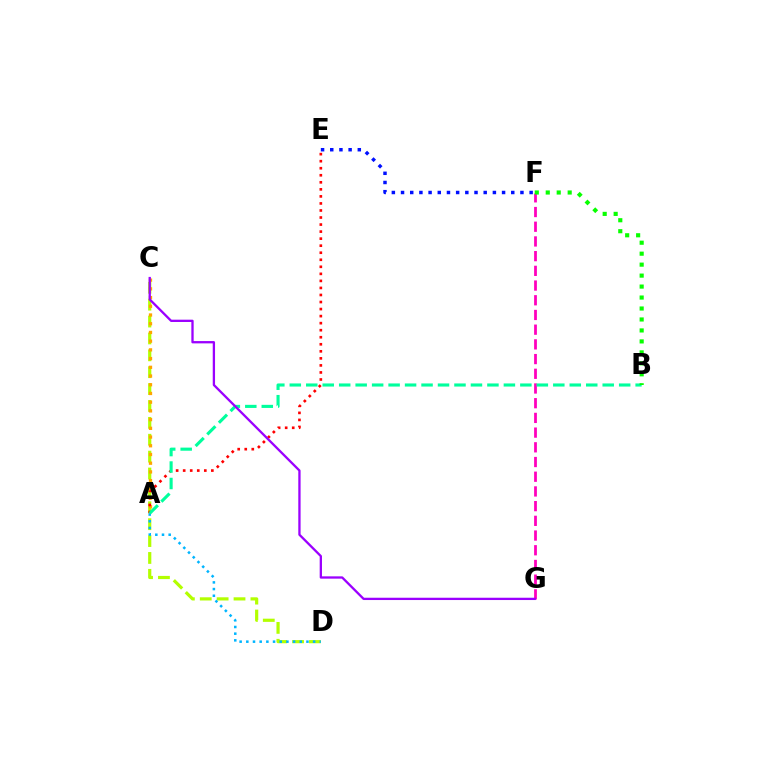{('C', 'D'): [{'color': '#b3ff00', 'line_style': 'dashed', 'thickness': 2.29}], ('A', 'C'): [{'color': '#ffa500', 'line_style': 'dotted', 'thickness': 2.37}], ('A', 'E'): [{'color': '#ff0000', 'line_style': 'dotted', 'thickness': 1.91}], ('A', 'D'): [{'color': '#00b5ff', 'line_style': 'dotted', 'thickness': 1.82}], ('F', 'G'): [{'color': '#ff00bd', 'line_style': 'dashed', 'thickness': 2.0}], ('A', 'B'): [{'color': '#00ff9d', 'line_style': 'dashed', 'thickness': 2.24}], ('E', 'F'): [{'color': '#0010ff', 'line_style': 'dotted', 'thickness': 2.5}], ('C', 'G'): [{'color': '#9b00ff', 'line_style': 'solid', 'thickness': 1.66}], ('B', 'F'): [{'color': '#08ff00', 'line_style': 'dotted', 'thickness': 2.98}]}